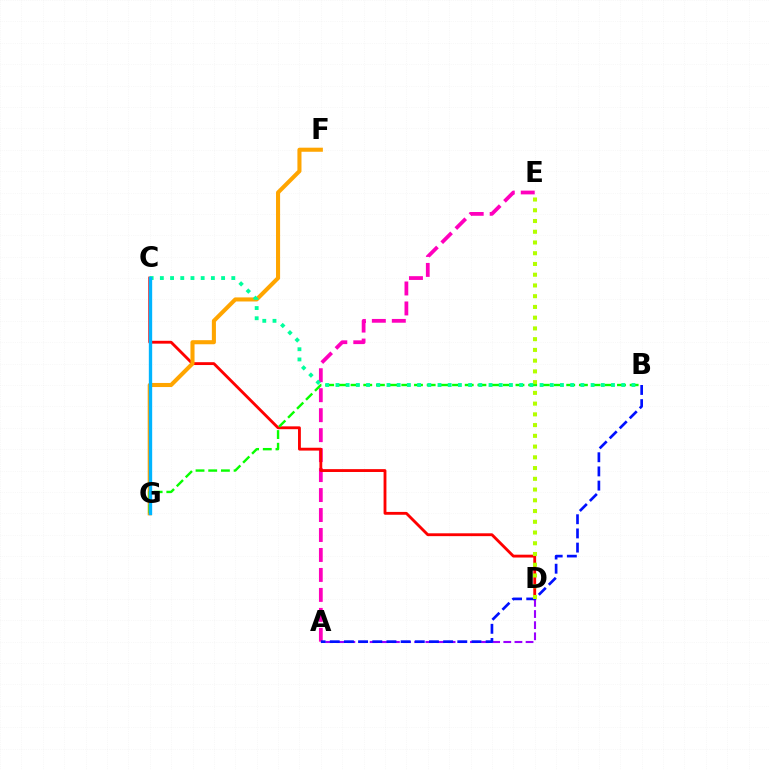{('A', 'E'): [{'color': '#ff00bd', 'line_style': 'dashed', 'thickness': 2.71}], ('C', 'D'): [{'color': '#ff0000', 'line_style': 'solid', 'thickness': 2.05}], ('A', 'D'): [{'color': '#9b00ff', 'line_style': 'dashed', 'thickness': 1.51}], ('F', 'G'): [{'color': '#ffa500', 'line_style': 'solid', 'thickness': 2.93}], ('A', 'B'): [{'color': '#0010ff', 'line_style': 'dashed', 'thickness': 1.93}], ('B', 'G'): [{'color': '#08ff00', 'line_style': 'dashed', 'thickness': 1.72}], ('D', 'E'): [{'color': '#b3ff00', 'line_style': 'dotted', 'thickness': 2.92}], ('B', 'C'): [{'color': '#00ff9d', 'line_style': 'dotted', 'thickness': 2.77}], ('C', 'G'): [{'color': '#00b5ff', 'line_style': 'solid', 'thickness': 2.41}]}